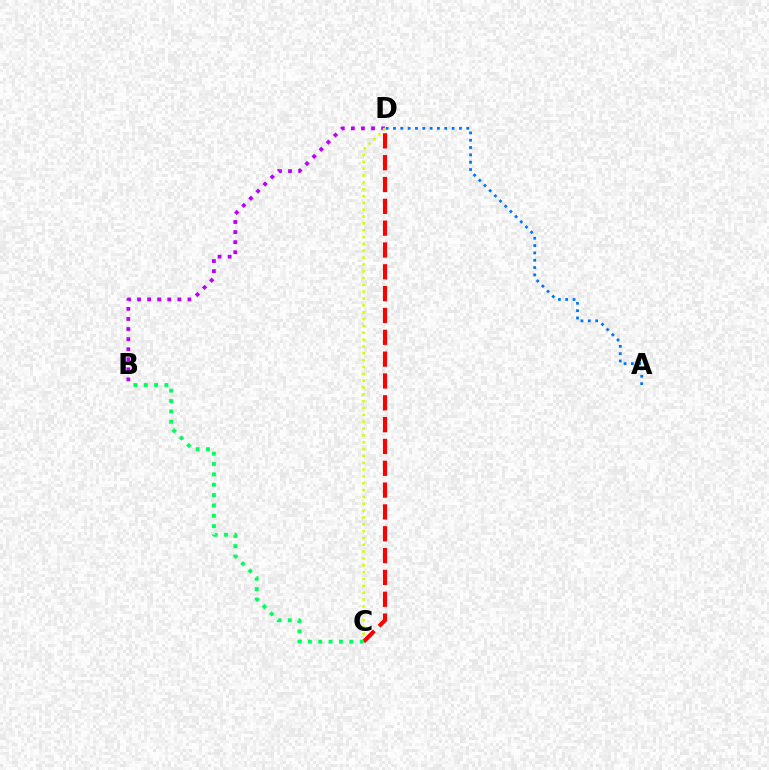{('B', 'D'): [{'color': '#b900ff', 'line_style': 'dotted', 'thickness': 2.74}], ('C', 'D'): [{'color': '#d1ff00', 'line_style': 'dotted', 'thickness': 1.86}, {'color': '#ff0000', 'line_style': 'dashed', 'thickness': 2.97}], ('A', 'D'): [{'color': '#0074ff', 'line_style': 'dotted', 'thickness': 1.99}], ('B', 'C'): [{'color': '#00ff5c', 'line_style': 'dotted', 'thickness': 2.81}]}